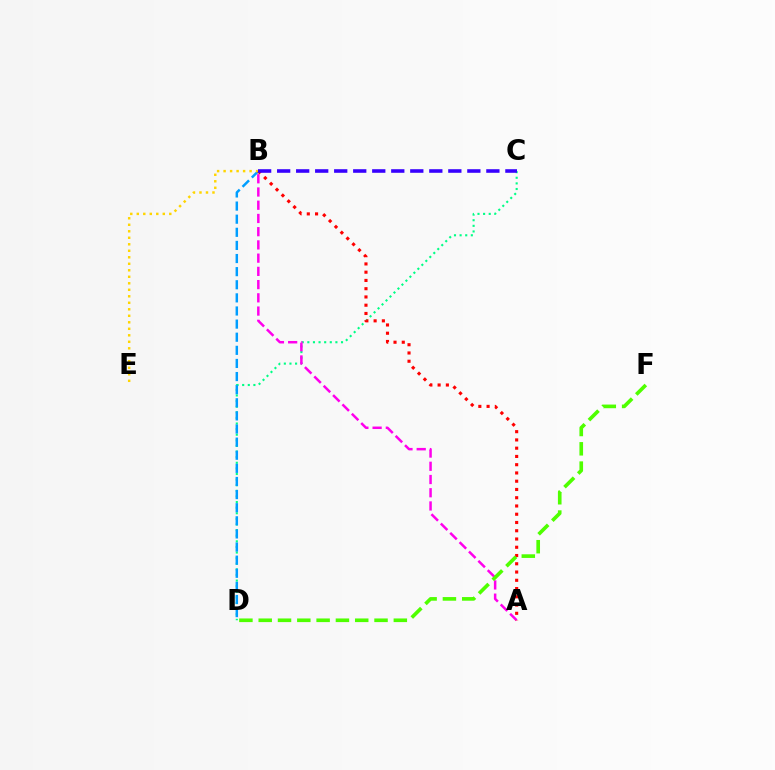{('C', 'D'): [{'color': '#00ff86', 'line_style': 'dotted', 'thickness': 1.52}], ('B', 'D'): [{'color': '#009eff', 'line_style': 'dashed', 'thickness': 1.78}], ('A', 'B'): [{'color': '#ff00ed', 'line_style': 'dashed', 'thickness': 1.8}, {'color': '#ff0000', 'line_style': 'dotted', 'thickness': 2.24}], ('B', 'E'): [{'color': '#ffd500', 'line_style': 'dotted', 'thickness': 1.77}], ('D', 'F'): [{'color': '#4fff00', 'line_style': 'dashed', 'thickness': 2.62}], ('B', 'C'): [{'color': '#3700ff', 'line_style': 'dashed', 'thickness': 2.58}]}